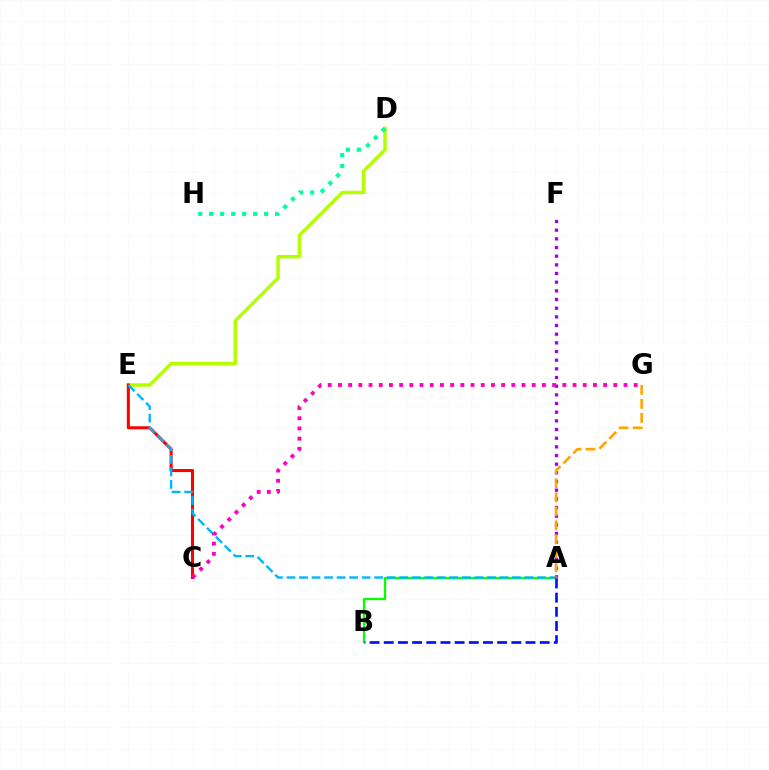{('D', 'E'): [{'color': '#b3ff00', 'line_style': 'solid', 'thickness': 2.5}], ('C', 'E'): [{'color': '#ff0000', 'line_style': 'solid', 'thickness': 2.21}], ('A', 'B'): [{'color': '#08ff00', 'line_style': 'solid', 'thickness': 1.65}, {'color': '#0010ff', 'line_style': 'dashed', 'thickness': 1.93}], ('A', 'E'): [{'color': '#00b5ff', 'line_style': 'dashed', 'thickness': 1.7}], ('A', 'F'): [{'color': '#9b00ff', 'line_style': 'dotted', 'thickness': 2.35}], ('A', 'G'): [{'color': '#ffa500', 'line_style': 'dashed', 'thickness': 1.9}], ('D', 'H'): [{'color': '#00ff9d', 'line_style': 'dotted', 'thickness': 2.98}], ('C', 'G'): [{'color': '#ff00bd', 'line_style': 'dotted', 'thickness': 2.77}]}